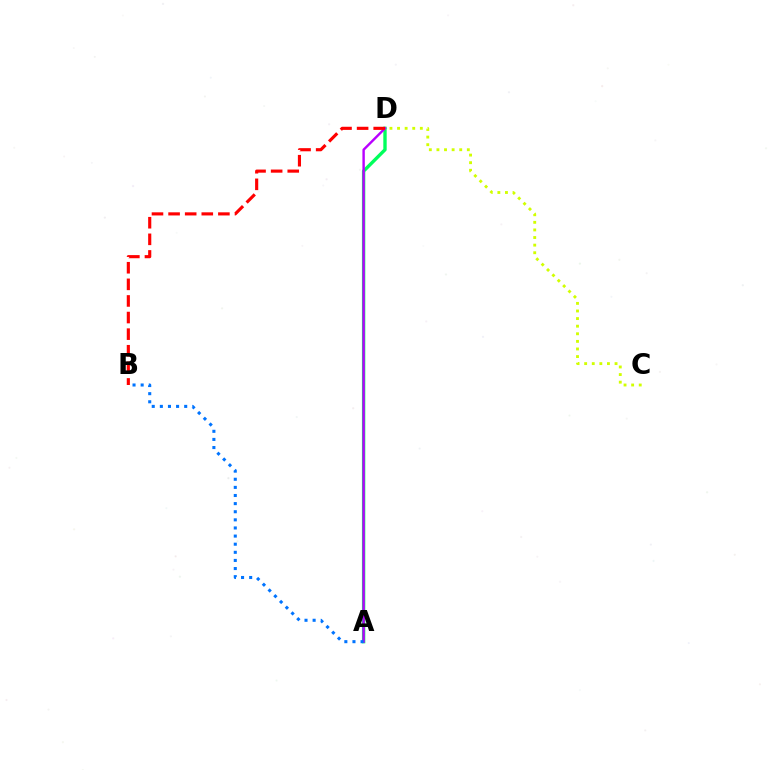{('A', 'D'): [{'color': '#00ff5c', 'line_style': 'solid', 'thickness': 2.43}, {'color': '#b900ff', 'line_style': 'solid', 'thickness': 1.73}], ('C', 'D'): [{'color': '#d1ff00', 'line_style': 'dotted', 'thickness': 2.06}], ('A', 'B'): [{'color': '#0074ff', 'line_style': 'dotted', 'thickness': 2.21}], ('B', 'D'): [{'color': '#ff0000', 'line_style': 'dashed', 'thickness': 2.26}]}